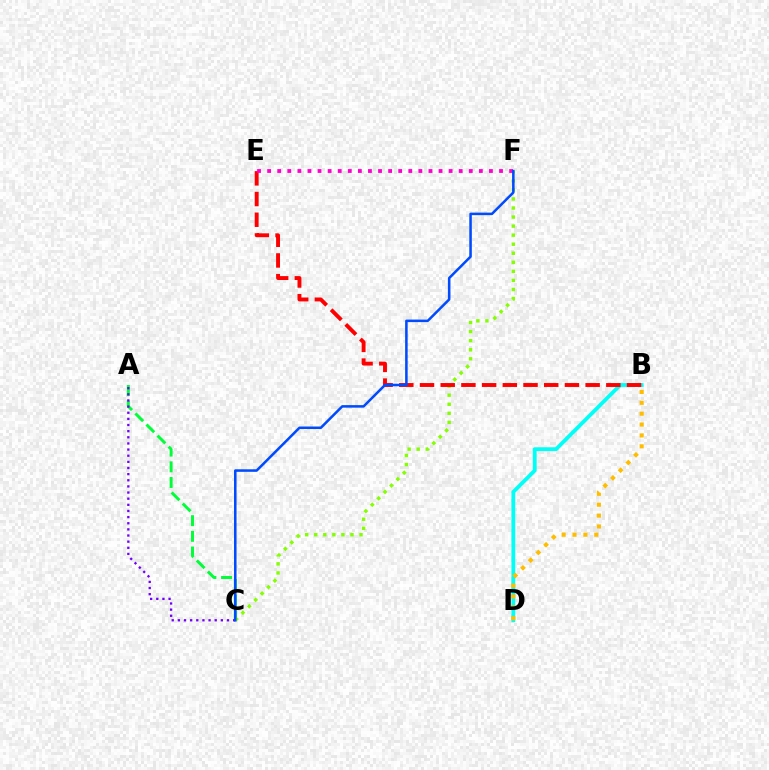{('A', 'C'): [{'color': '#00ff39', 'line_style': 'dashed', 'thickness': 2.13}, {'color': '#7200ff', 'line_style': 'dotted', 'thickness': 1.67}], ('C', 'F'): [{'color': '#84ff00', 'line_style': 'dotted', 'thickness': 2.46}, {'color': '#004bff', 'line_style': 'solid', 'thickness': 1.82}], ('B', 'D'): [{'color': '#00fff6', 'line_style': 'solid', 'thickness': 2.74}, {'color': '#ffbd00', 'line_style': 'dotted', 'thickness': 2.95}], ('B', 'E'): [{'color': '#ff0000', 'line_style': 'dashed', 'thickness': 2.81}], ('E', 'F'): [{'color': '#ff00cf', 'line_style': 'dotted', 'thickness': 2.74}]}